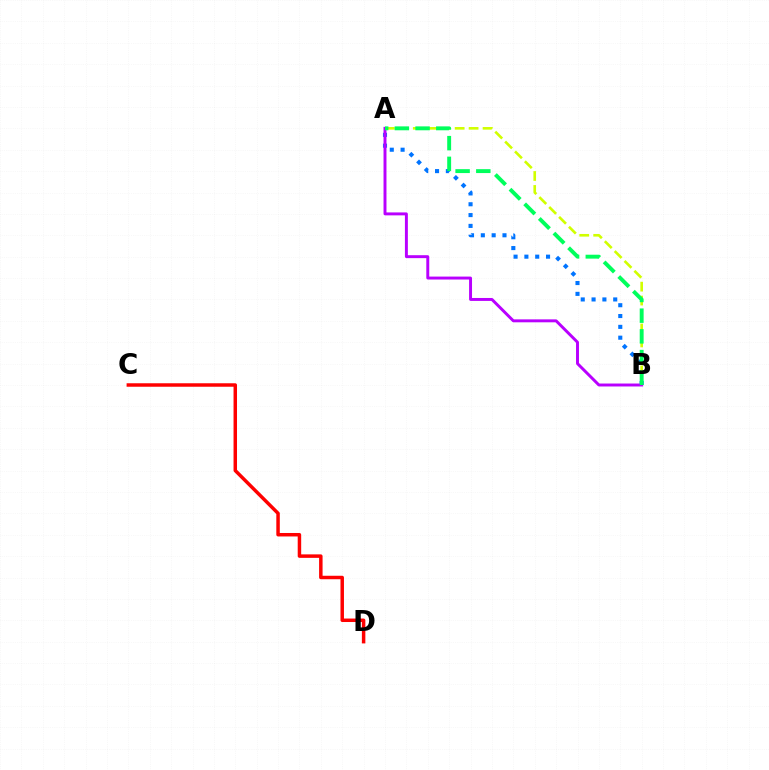{('A', 'B'): [{'color': '#0074ff', 'line_style': 'dotted', 'thickness': 2.94}, {'color': '#d1ff00', 'line_style': 'dashed', 'thickness': 1.9}, {'color': '#b900ff', 'line_style': 'solid', 'thickness': 2.12}, {'color': '#00ff5c', 'line_style': 'dashed', 'thickness': 2.81}], ('C', 'D'): [{'color': '#ff0000', 'line_style': 'solid', 'thickness': 2.5}]}